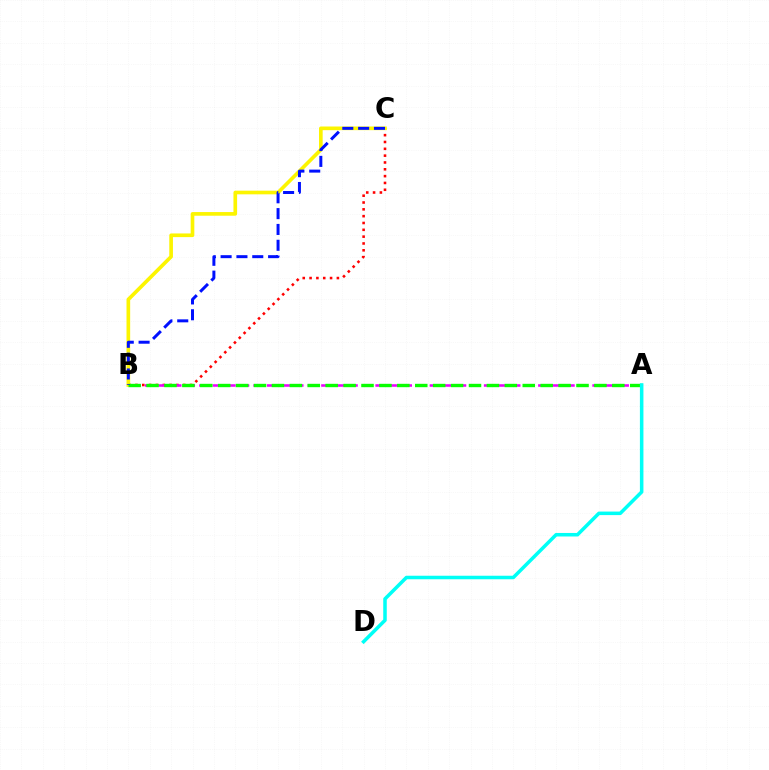{('B', 'C'): [{'color': '#ff0000', 'line_style': 'dotted', 'thickness': 1.85}, {'color': '#fcf500', 'line_style': 'solid', 'thickness': 2.63}, {'color': '#0010ff', 'line_style': 'dashed', 'thickness': 2.15}], ('A', 'B'): [{'color': '#ee00ff', 'line_style': 'dashed', 'thickness': 1.84}, {'color': '#08ff00', 'line_style': 'dashed', 'thickness': 2.43}], ('A', 'D'): [{'color': '#00fff6', 'line_style': 'solid', 'thickness': 2.54}]}